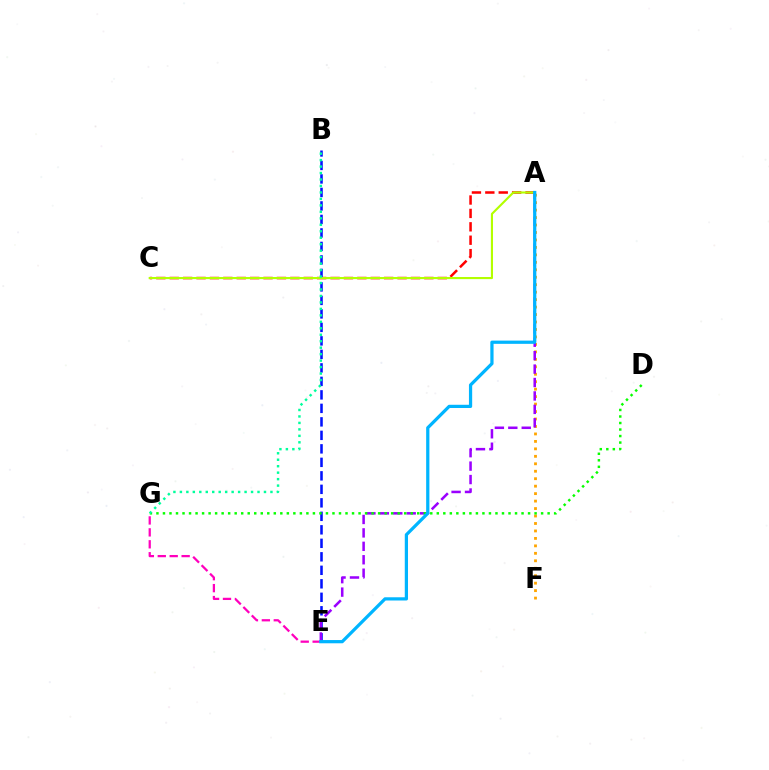{('A', 'C'): [{'color': '#ff0000', 'line_style': 'dashed', 'thickness': 1.82}, {'color': '#b3ff00', 'line_style': 'solid', 'thickness': 1.53}], ('A', 'F'): [{'color': '#ffa500', 'line_style': 'dotted', 'thickness': 2.03}], ('B', 'E'): [{'color': '#0010ff', 'line_style': 'dashed', 'thickness': 1.83}], ('A', 'E'): [{'color': '#9b00ff', 'line_style': 'dashed', 'thickness': 1.82}, {'color': '#00b5ff', 'line_style': 'solid', 'thickness': 2.33}], ('D', 'G'): [{'color': '#08ff00', 'line_style': 'dotted', 'thickness': 1.77}], ('E', 'G'): [{'color': '#ff00bd', 'line_style': 'dashed', 'thickness': 1.62}], ('B', 'G'): [{'color': '#00ff9d', 'line_style': 'dotted', 'thickness': 1.76}]}